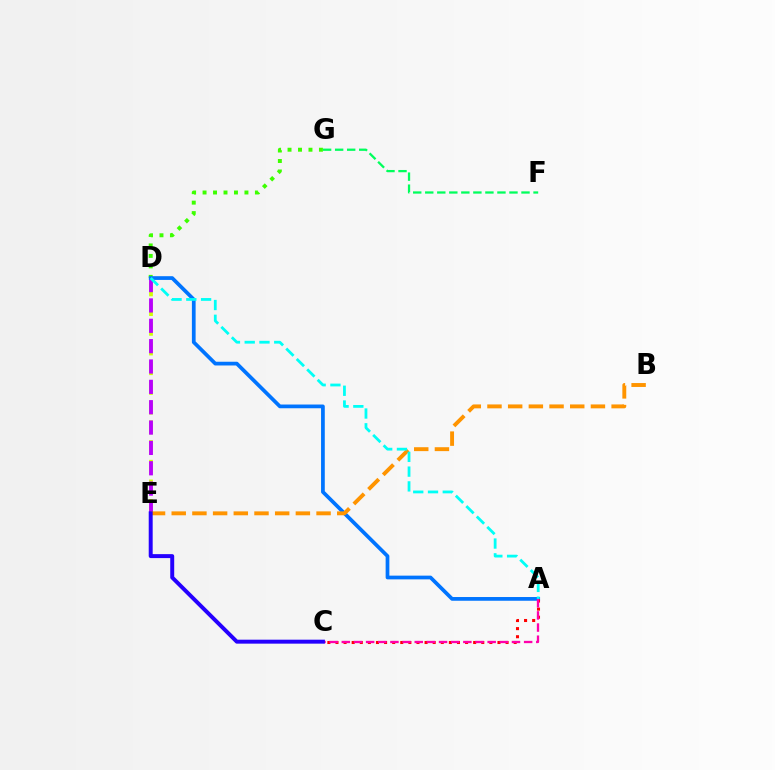{('D', 'E'): [{'color': '#d1ff00', 'line_style': 'dashed', 'thickness': 2.68}, {'color': '#b900ff', 'line_style': 'dashed', 'thickness': 2.76}], ('D', 'G'): [{'color': '#3dff00', 'line_style': 'dotted', 'thickness': 2.84}], ('A', 'D'): [{'color': '#0074ff', 'line_style': 'solid', 'thickness': 2.68}, {'color': '#00fff6', 'line_style': 'dashed', 'thickness': 2.01}], ('A', 'C'): [{'color': '#ff0000', 'line_style': 'dotted', 'thickness': 2.2}, {'color': '#ff00ac', 'line_style': 'dashed', 'thickness': 1.65}], ('F', 'G'): [{'color': '#00ff5c', 'line_style': 'dashed', 'thickness': 1.63}], ('B', 'E'): [{'color': '#ff9400', 'line_style': 'dashed', 'thickness': 2.81}], ('C', 'E'): [{'color': '#2500ff', 'line_style': 'solid', 'thickness': 2.85}]}